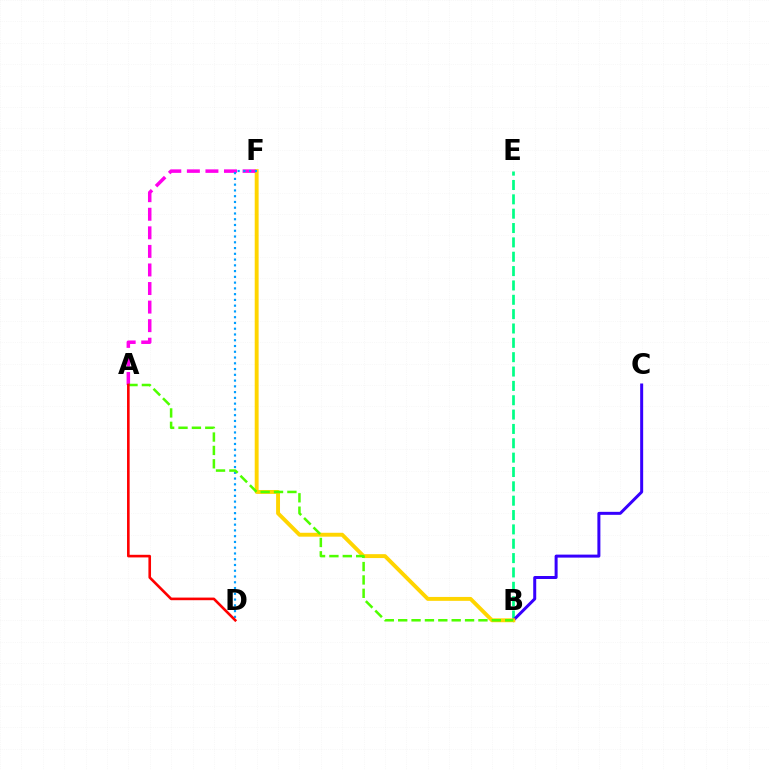{('B', 'E'): [{'color': '#00ff86', 'line_style': 'dashed', 'thickness': 1.95}], ('B', 'C'): [{'color': '#3700ff', 'line_style': 'solid', 'thickness': 2.16}], ('B', 'F'): [{'color': '#ffd500', 'line_style': 'solid', 'thickness': 2.81}], ('A', 'F'): [{'color': '#ff00ed', 'line_style': 'dashed', 'thickness': 2.52}], ('D', 'F'): [{'color': '#009eff', 'line_style': 'dotted', 'thickness': 1.57}], ('A', 'B'): [{'color': '#4fff00', 'line_style': 'dashed', 'thickness': 1.82}], ('A', 'D'): [{'color': '#ff0000', 'line_style': 'solid', 'thickness': 1.88}]}